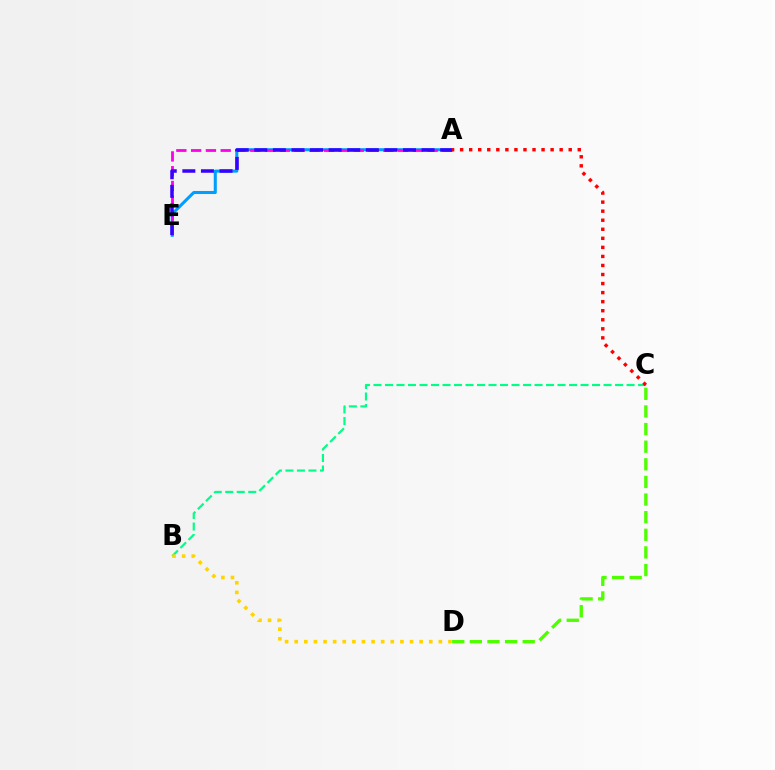{('B', 'C'): [{'color': '#00ff86', 'line_style': 'dashed', 'thickness': 1.56}], ('B', 'D'): [{'color': '#ffd500', 'line_style': 'dotted', 'thickness': 2.61}], ('A', 'E'): [{'color': '#009eff', 'line_style': 'solid', 'thickness': 2.2}, {'color': '#ff00ed', 'line_style': 'dashed', 'thickness': 2.01}, {'color': '#3700ff', 'line_style': 'dashed', 'thickness': 2.53}], ('C', 'D'): [{'color': '#4fff00', 'line_style': 'dashed', 'thickness': 2.39}], ('A', 'C'): [{'color': '#ff0000', 'line_style': 'dotted', 'thickness': 2.46}]}